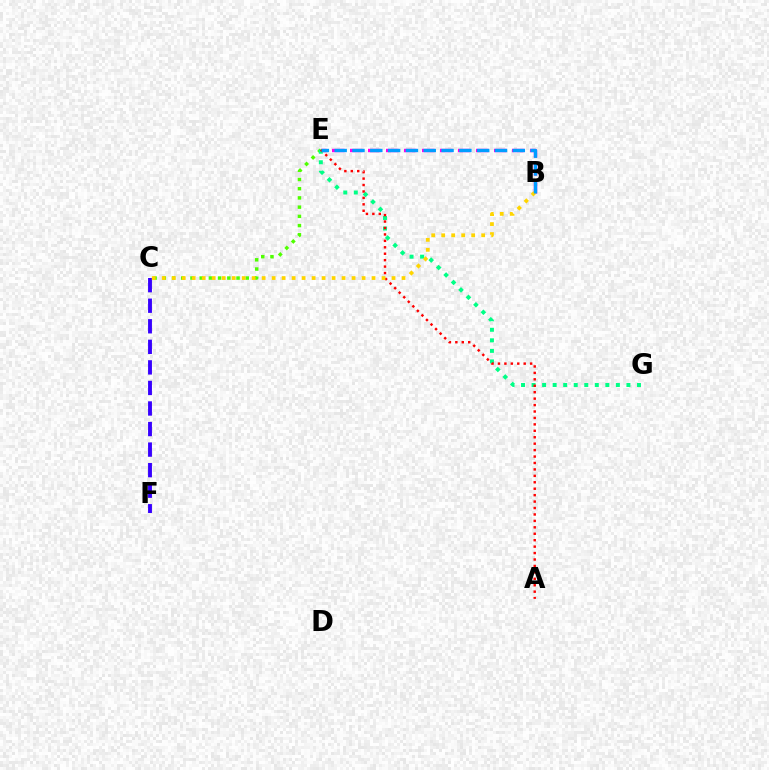{('C', 'E'): [{'color': '#4fff00', 'line_style': 'dotted', 'thickness': 2.5}], ('B', 'E'): [{'color': '#ff00ed', 'line_style': 'dashed', 'thickness': 2.44}, {'color': '#009eff', 'line_style': 'dashed', 'thickness': 2.42}], ('C', 'F'): [{'color': '#3700ff', 'line_style': 'dashed', 'thickness': 2.79}], ('E', 'G'): [{'color': '#00ff86', 'line_style': 'dotted', 'thickness': 2.86}], ('A', 'E'): [{'color': '#ff0000', 'line_style': 'dotted', 'thickness': 1.75}], ('B', 'C'): [{'color': '#ffd500', 'line_style': 'dotted', 'thickness': 2.71}]}